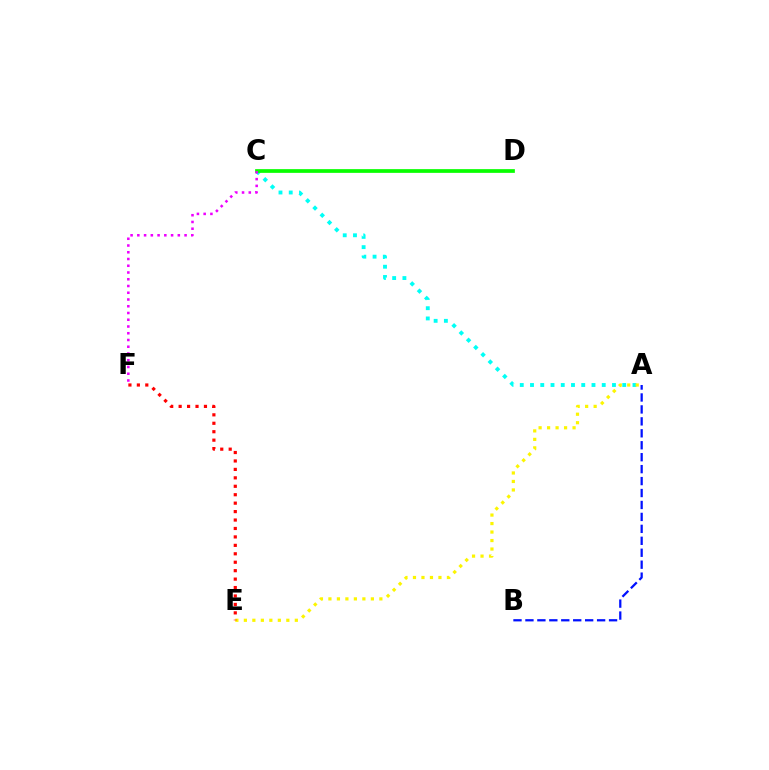{('A', 'B'): [{'color': '#0010ff', 'line_style': 'dashed', 'thickness': 1.62}], ('A', 'C'): [{'color': '#00fff6', 'line_style': 'dotted', 'thickness': 2.78}], ('A', 'E'): [{'color': '#fcf500', 'line_style': 'dotted', 'thickness': 2.31}], ('C', 'D'): [{'color': '#08ff00', 'line_style': 'solid', 'thickness': 2.68}], ('C', 'F'): [{'color': '#ee00ff', 'line_style': 'dotted', 'thickness': 1.83}], ('E', 'F'): [{'color': '#ff0000', 'line_style': 'dotted', 'thickness': 2.29}]}